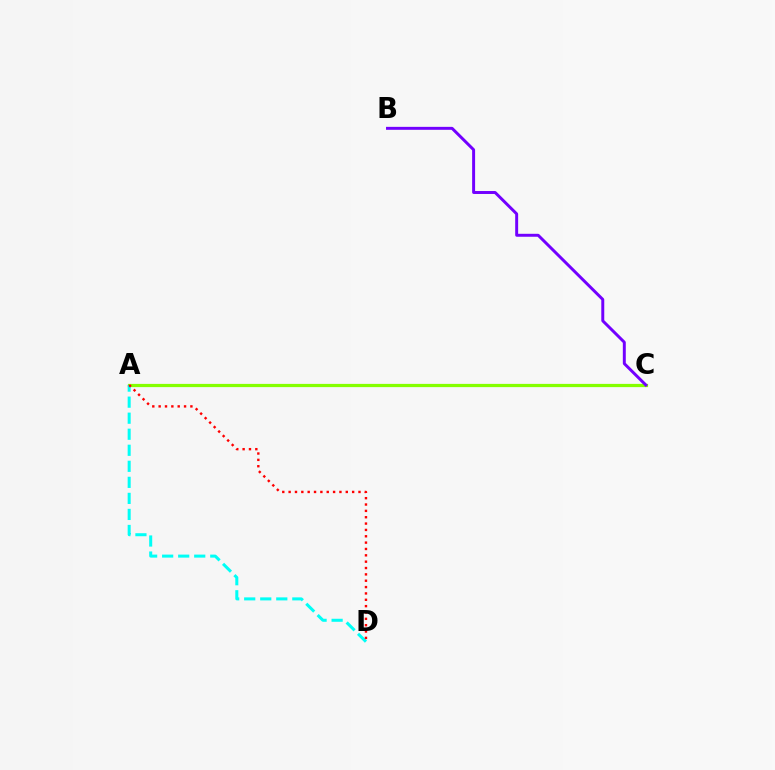{('A', 'C'): [{'color': '#84ff00', 'line_style': 'solid', 'thickness': 2.33}], ('B', 'C'): [{'color': '#7200ff', 'line_style': 'solid', 'thickness': 2.13}], ('A', 'D'): [{'color': '#00fff6', 'line_style': 'dashed', 'thickness': 2.18}, {'color': '#ff0000', 'line_style': 'dotted', 'thickness': 1.73}]}